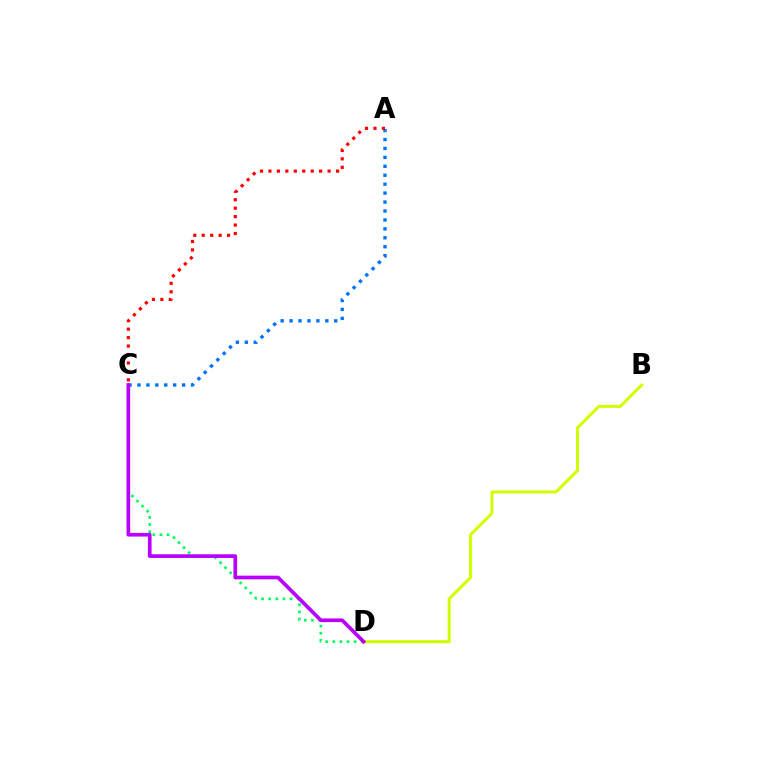{('C', 'D'): [{'color': '#00ff5c', 'line_style': 'dotted', 'thickness': 1.94}, {'color': '#b900ff', 'line_style': 'solid', 'thickness': 2.65}], ('A', 'C'): [{'color': '#0074ff', 'line_style': 'dotted', 'thickness': 2.43}, {'color': '#ff0000', 'line_style': 'dotted', 'thickness': 2.3}], ('B', 'D'): [{'color': '#d1ff00', 'line_style': 'solid', 'thickness': 2.17}]}